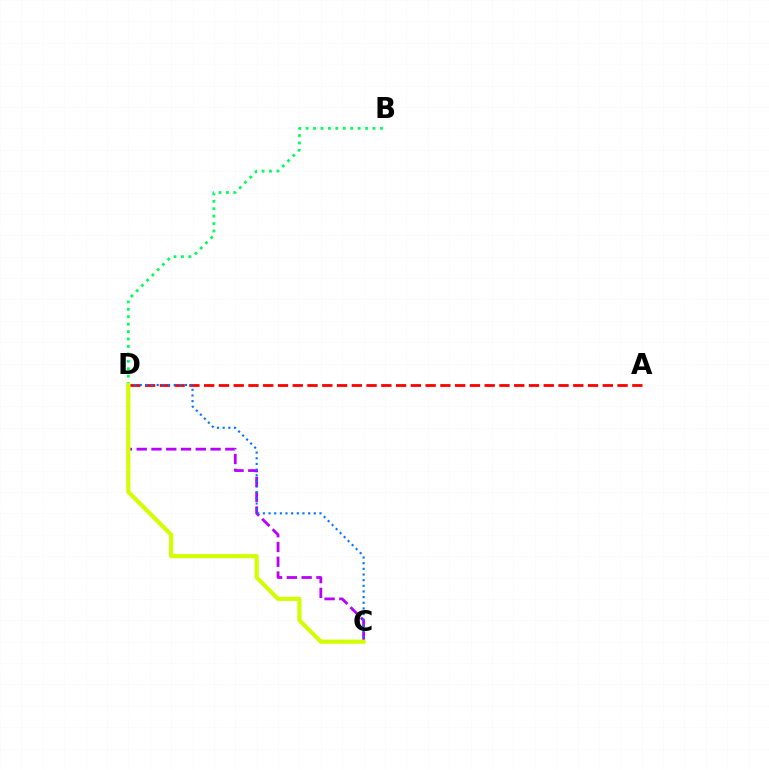{('B', 'D'): [{'color': '#00ff5c', 'line_style': 'dotted', 'thickness': 2.02}], ('C', 'D'): [{'color': '#b900ff', 'line_style': 'dashed', 'thickness': 2.01}, {'color': '#0074ff', 'line_style': 'dotted', 'thickness': 1.54}, {'color': '#d1ff00', 'line_style': 'solid', 'thickness': 2.98}], ('A', 'D'): [{'color': '#ff0000', 'line_style': 'dashed', 'thickness': 2.01}]}